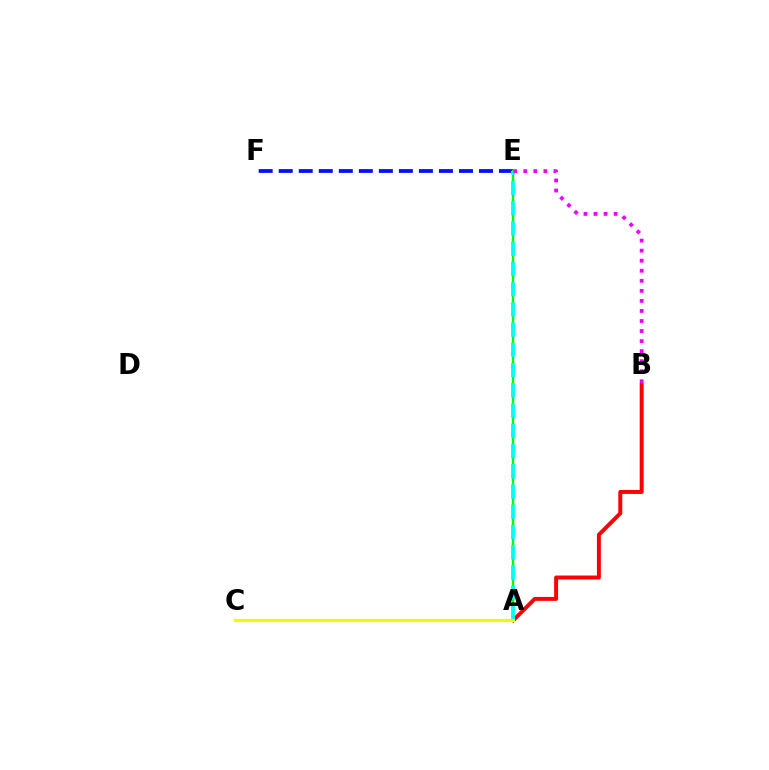{('A', 'B'): [{'color': '#ff0000', 'line_style': 'solid', 'thickness': 2.84}], ('E', 'F'): [{'color': '#0010ff', 'line_style': 'dashed', 'thickness': 2.72}], ('A', 'E'): [{'color': '#08ff00', 'line_style': 'solid', 'thickness': 1.72}, {'color': '#00fff6', 'line_style': 'dashed', 'thickness': 2.75}], ('A', 'C'): [{'color': '#fcf500', 'line_style': 'solid', 'thickness': 2.27}], ('B', 'E'): [{'color': '#ee00ff', 'line_style': 'dotted', 'thickness': 2.73}]}